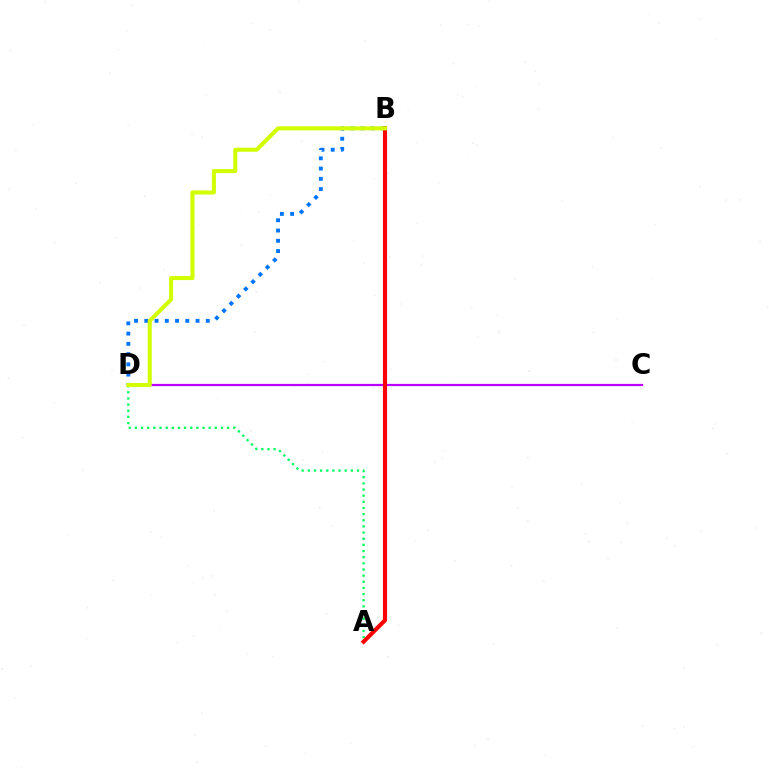{('A', 'D'): [{'color': '#00ff5c', 'line_style': 'dotted', 'thickness': 1.67}], ('C', 'D'): [{'color': '#b900ff', 'line_style': 'solid', 'thickness': 1.62}], ('B', 'D'): [{'color': '#0074ff', 'line_style': 'dotted', 'thickness': 2.78}, {'color': '#d1ff00', 'line_style': 'solid', 'thickness': 2.92}], ('A', 'B'): [{'color': '#ff0000', 'line_style': 'solid', 'thickness': 2.98}]}